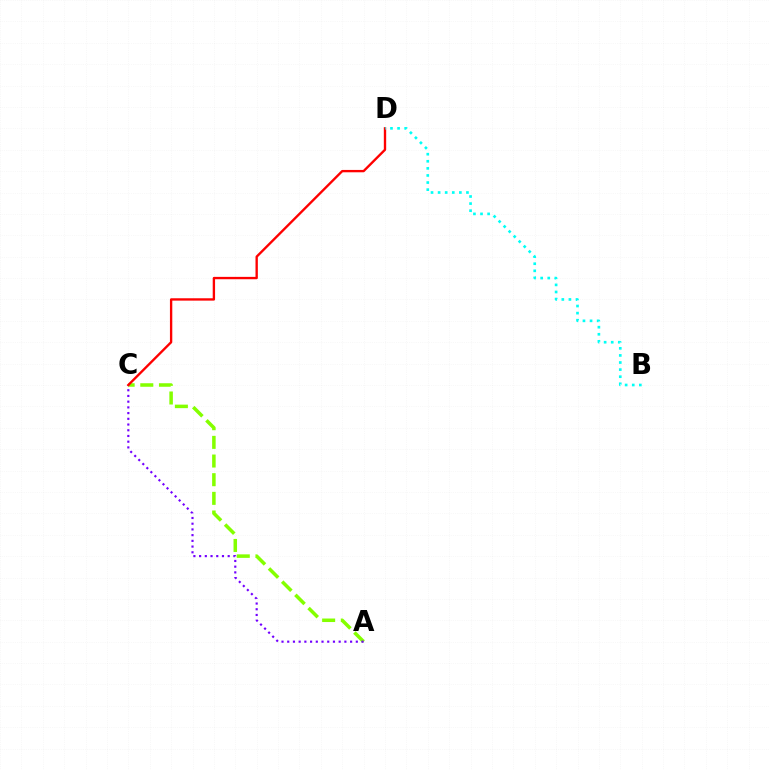{('A', 'C'): [{'color': '#84ff00', 'line_style': 'dashed', 'thickness': 2.53}, {'color': '#7200ff', 'line_style': 'dotted', 'thickness': 1.55}], ('C', 'D'): [{'color': '#ff0000', 'line_style': 'solid', 'thickness': 1.7}], ('B', 'D'): [{'color': '#00fff6', 'line_style': 'dotted', 'thickness': 1.93}]}